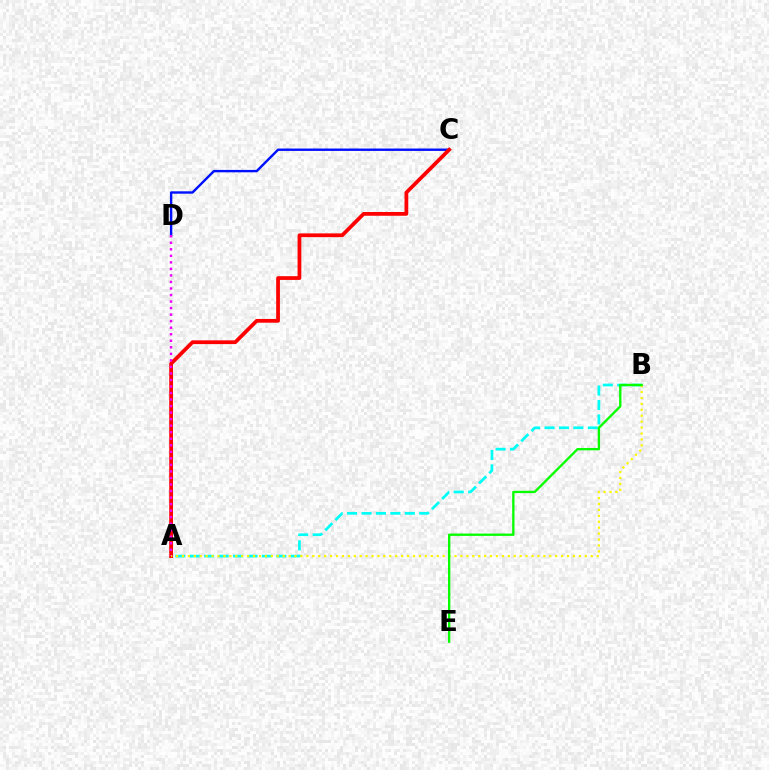{('C', 'D'): [{'color': '#0010ff', 'line_style': 'solid', 'thickness': 1.72}], ('A', 'C'): [{'color': '#ff0000', 'line_style': 'solid', 'thickness': 2.7}], ('A', 'D'): [{'color': '#ee00ff', 'line_style': 'dotted', 'thickness': 1.78}], ('A', 'B'): [{'color': '#00fff6', 'line_style': 'dashed', 'thickness': 1.96}, {'color': '#fcf500', 'line_style': 'dotted', 'thickness': 1.61}], ('B', 'E'): [{'color': '#08ff00', 'line_style': 'solid', 'thickness': 1.69}]}